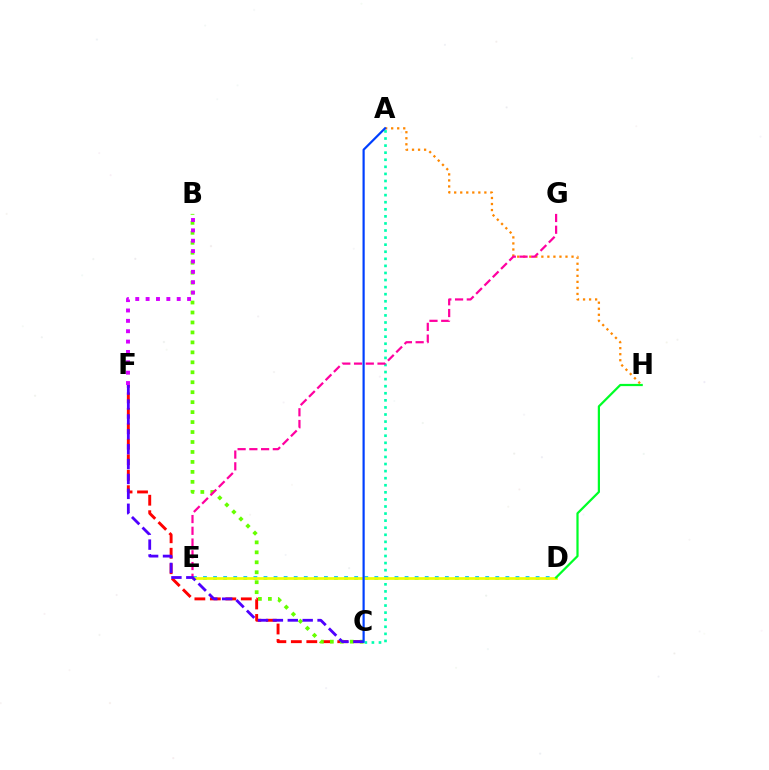{('C', 'F'): [{'color': '#ff0000', 'line_style': 'dashed', 'thickness': 2.1}, {'color': '#4f00ff', 'line_style': 'dashed', 'thickness': 2.02}], ('A', 'C'): [{'color': '#00ffaf', 'line_style': 'dotted', 'thickness': 1.92}, {'color': '#003fff', 'line_style': 'solid', 'thickness': 1.58}], ('A', 'H'): [{'color': '#ff8800', 'line_style': 'dotted', 'thickness': 1.64}], ('D', 'E'): [{'color': '#00c7ff', 'line_style': 'dotted', 'thickness': 2.74}, {'color': '#eeff00', 'line_style': 'solid', 'thickness': 1.97}], ('B', 'C'): [{'color': '#66ff00', 'line_style': 'dotted', 'thickness': 2.71}], ('E', 'G'): [{'color': '#ff00a0', 'line_style': 'dashed', 'thickness': 1.6}], ('D', 'H'): [{'color': '#00ff27', 'line_style': 'solid', 'thickness': 1.6}], ('B', 'F'): [{'color': '#d600ff', 'line_style': 'dotted', 'thickness': 2.82}]}